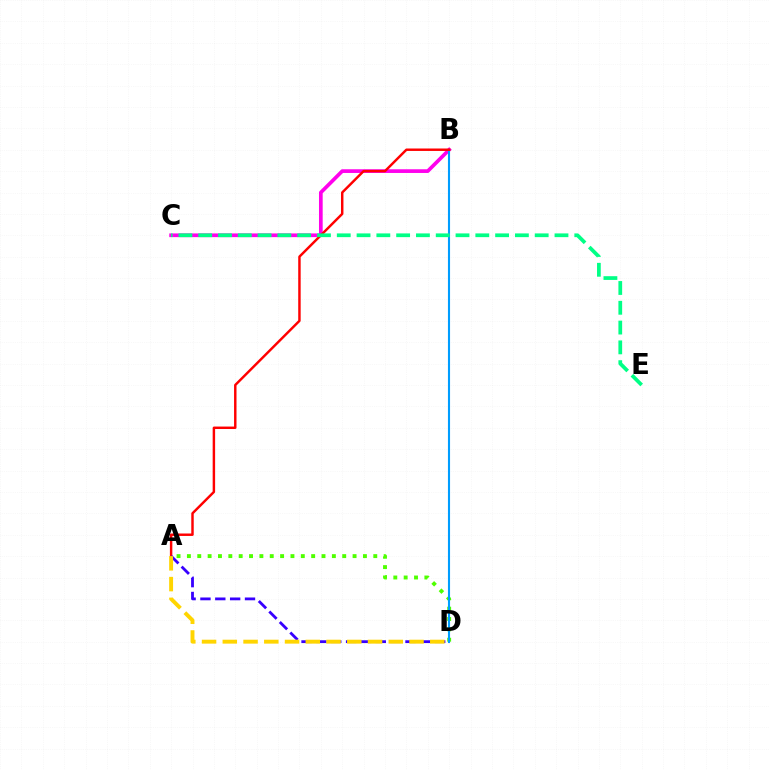{('B', 'C'): [{'color': '#ff00ed', 'line_style': 'solid', 'thickness': 2.66}], ('A', 'D'): [{'color': '#4fff00', 'line_style': 'dotted', 'thickness': 2.81}, {'color': '#3700ff', 'line_style': 'dashed', 'thickness': 2.02}, {'color': '#ffd500', 'line_style': 'dashed', 'thickness': 2.82}], ('B', 'D'): [{'color': '#009eff', 'line_style': 'solid', 'thickness': 1.52}], ('A', 'B'): [{'color': '#ff0000', 'line_style': 'solid', 'thickness': 1.76}], ('C', 'E'): [{'color': '#00ff86', 'line_style': 'dashed', 'thickness': 2.69}]}